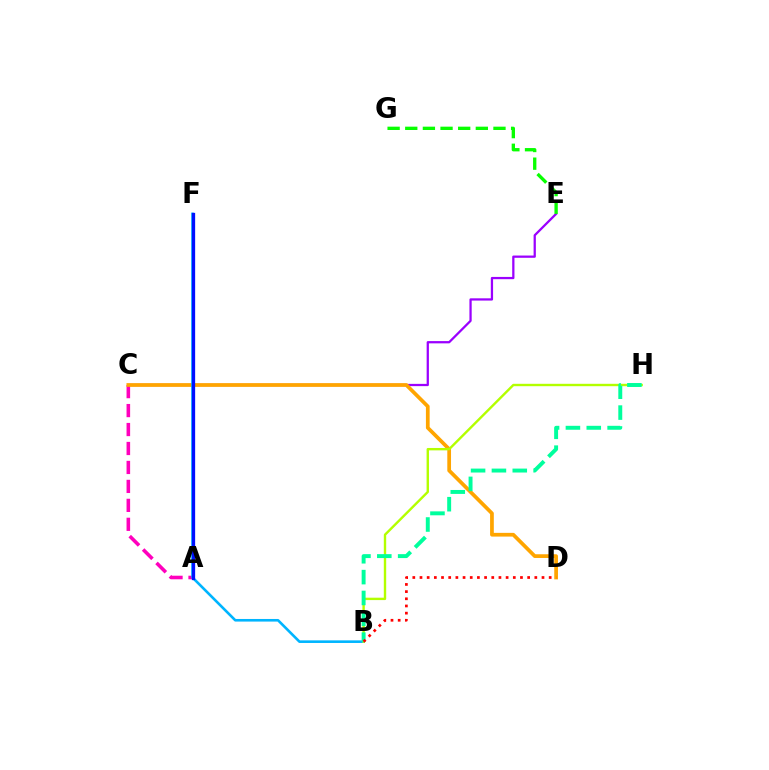{('A', 'C'): [{'color': '#ff00bd', 'line_style': 'dashed', 'thickness': 2.58}], ('C', 'E'): [{'color': '#9b00ff', 'line_style': 'solid', 'thickness': 1.63}], ('C', 'D'): [{'color': '#ffa500', 'line_style': 'solid', 'thickness': 2.68}], ('B', 'F'): [{'color': '#00b5ff', 'line_style': 'solid', 'thickness': 1.88}], ('B', 'H'): [{'color': '#b3ff00', 'line_style': 'solid', 'thickness': 1.72}, {'color': '#00ff9d', 'line_style': 'dashed', 'thickness': 2.83}], ('A', 'F'): [{'color': '#0010ff', 'line_style': 'solid', 'thickness': 2.37}], ('E', 'G'): [{'color': '#08ff00', 'line_style': 'dashed', 'thickness': 2.4}], ('B', 'D'): [{'color': '#ff0000', 'line_style': 'dotted', 'thickness': 1.95}]}